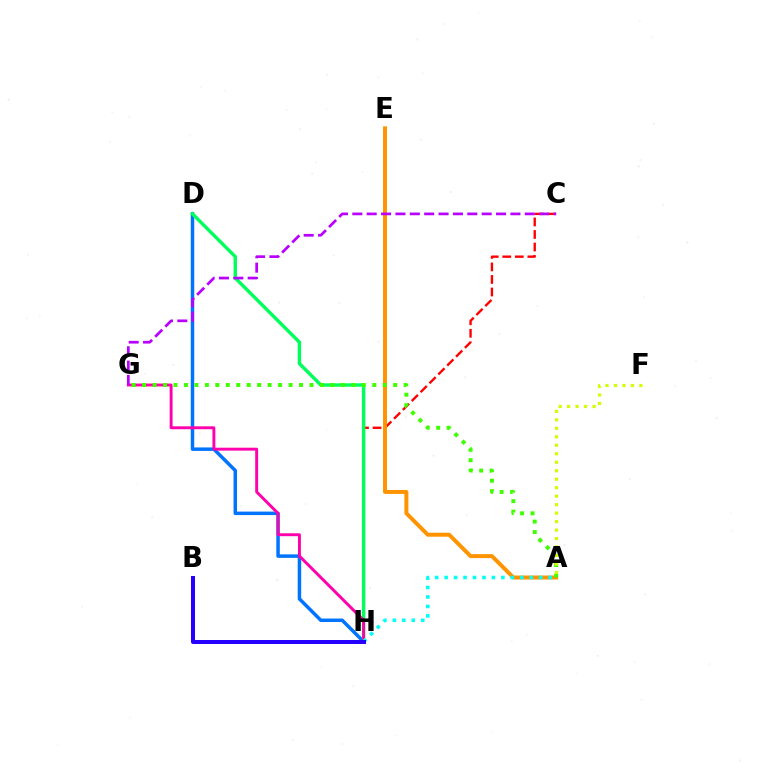{('D', 'H'): [{'color': '#0074ff', 'line_style': 'solid', 'thickness': 2.51}, {'color': '#00ff5c', 'line_style': 'solid', 'thickness': 2.45}], ('C', 'H'): [{'color': '#ff0000', 'line_style': 'dashed', 'thickness': 1.7}], ('A', 'E'): [{'color': '#ff9400', 'line_style': 'solid', 'thickness': 2.85}], ('G', 'H'): [{'color': '#ff00ac', 'line_style': 'solid', 'thickness': 2.1}], ('A', 'G'): [{'color': '#3dff00', 'line_style': 'dotted', 'thickness': 2.84}], ('C', 'G'): [{'color': '#b900ff', 'line_style': 'dashed', 'thickness': 1.95}], ('A', 'H'): [{'color': '#00fff6', 'line_style': 'dotted', 'thickness': 2.57}], ('B', 'H'): [{'color': '#2500ff', 'line_style': 'solid', 'thickness': 2.89}], ('A', 'F'): [{'color': '#d1ff00', 'line_style': 'dotted', 'thickness': 2.3}]}